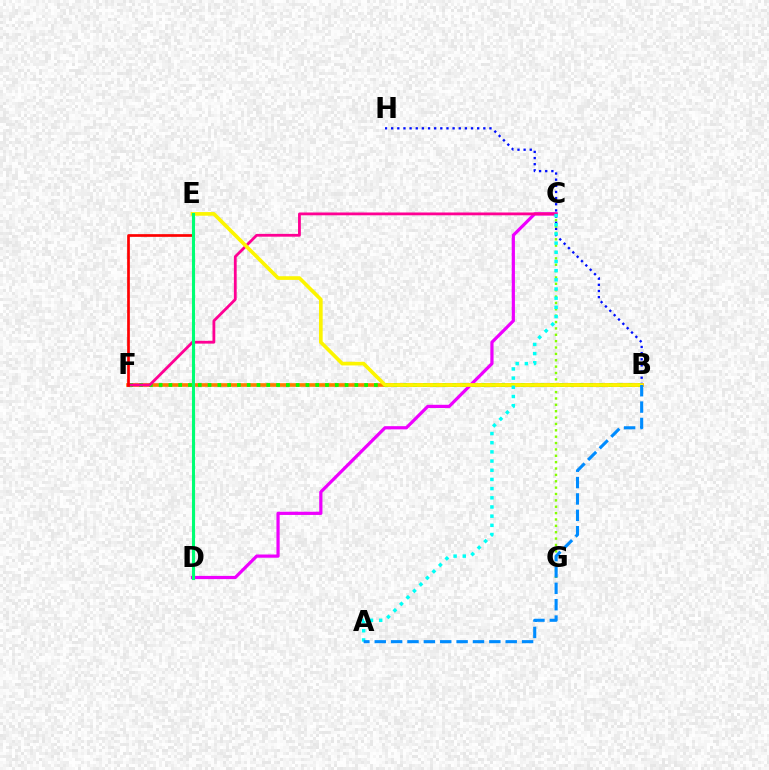{('D', 'E'): [{'color': '#7200ff', 'line_style': 'solid', 'thickness': 1.9}, {'color': '#00ff74', 'line_style': 'solid', 'thickness': 2.22}], ('B', 'F'): [{'color': '#ff7c00', 'line_style': 'solid', 'thickness': 2.64}, {'color': '#08ff00', 'line_style': 'dotted', 'thickness': 2.66}], ('B', 'H'): [{'color': '#0010ff', 'line_style': 'dotted', 'thickness': 1.67}], ('C', 'D'): [{'color': '#ee00ff', 'line_style': 'solid', 'thickness': 2.31}], ('C', 'G'): [{'color': '#84ff00', 'line_style': 'dotted', 'thickness': 1.73}], ('C', 'F'): [{'color': '#ff0094', 'line_style': 'solid', 'thickness': 2.02}], ('B', 'E'): [{'color': '#fcf500', 'line_style': 'solid', 'thickness': 2.64}], ('A', 'C'): [{'color': '#00fff6', 'line_style': 'dotted', 'thickness': 2.49}], ('A', 'B'): [{'color': '#008cff', 'line_style': 'dashed', 'thickness': 2.22}], ('E', 'F'): [{'color': '#ff0000', 'line_style': 'solid', 'thickness': 1.94}]}